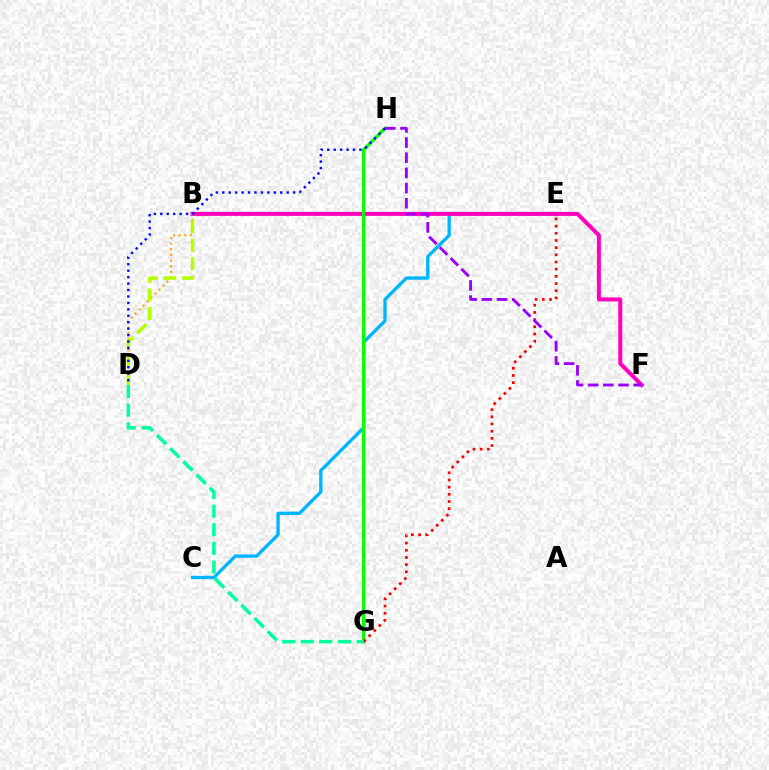{('C', 'E'): [{'color': '#00b5ff', 'line_style': 'solid', 'thickness': 2.38}], ('B', 'D'): [{'color': '#ffa500', 'line_style': 'dotted', 'thickness': 1.53}, {'color': '#b3ff00', 'line_style': 'dashed', 'thickness': 2.51}], ('B', 'F'): [{'color': '#ff00bd', 'line_style': 'solid', 'thickness': 2.88}], ('G', 'H'): [{'color': '#08ff00', 'line_style': 'solid', 'thickness': 2.38}], ('E', 'G'): [{'color': '#ff0000', 'line_style': 'dotted', 'thickness': 1.95}], ('D', 'H'): [{'color': '#0010ff', 'line_style': 'dotted', 'thickness': 1.75}], ('D', 'G'): [{'color': '#00ff9d', 'line_style': 'dashed', 'thickness': 2.53}], ('F', 'H'): [{'color': '#9b00ff', 'line_style': 'dashed', 'thickness': 2.06}]}